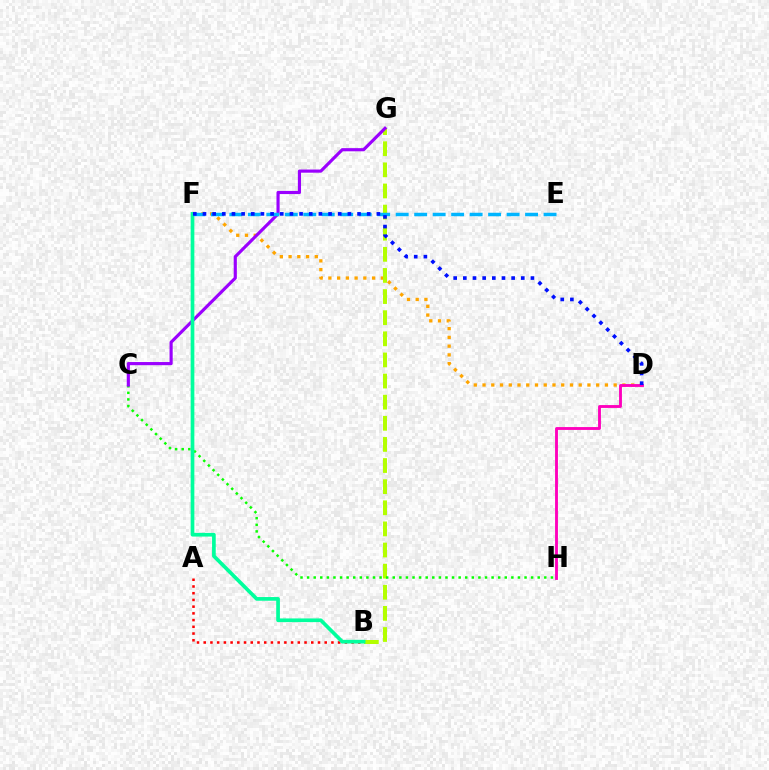{('D', 'F'): [{'color': '#ffa500', 'line_style': 'dotted', 'thickness': 2.38}, {'color': '#0010ff', 'line_style': 'dotted', 'thickness': 2.62}], ('A', 'B'): [{'color': '#ff0000', 'line_style': 'dotted', 'thickness': 1.83}], ('B', 'G'): [{'color': '#b3ff00', 'line_style': 'dashed', 'thickness': 2.87}], ('C', 'H'): [{'color': '#08ff00', 'line_style': 'dotted', 'thickness': 1.79}], ('D', 'H'): [{'color': '#ff00bd', 'line_style': 'solid', 'thickness': 2.06}], ('C', 'G'): [{'color': '#9b00ff', 'line_style': 'solid', 'thickness': 2.27}], ('B', 'F'): [{'color': '#00ff9d', 'line_style': 'solid', 'thickness': 2.65}], ('E', 'F'): [{'color': '#00b5ff', 'line_style': 'dashed', 'thickness': 2.51}]}